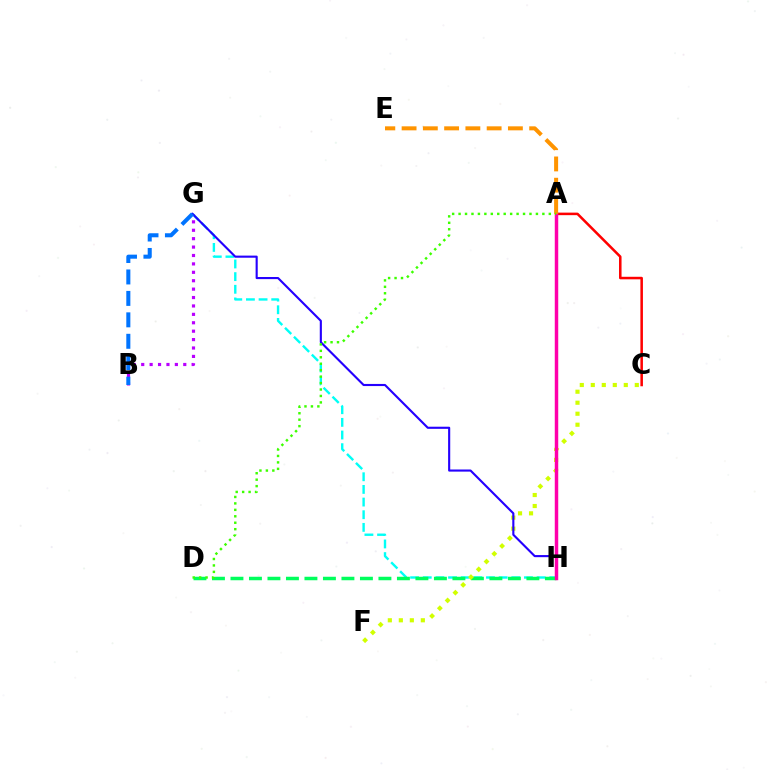{('G', 'H'): [{'color': '#00fff6', 'line_style': 'dashed', 'thickness': 1.72}, {'color': '#2500ff', 'line_style': 'solid', 'thickness': 1.53}], ('A', 'C'): [{'color': '#ff0000', 'line_style': 'solid', 'thickness': 1.82}], ('D', 'H'): [{'color': '#00ff5c', 'line_style': 'dashed', 'thickness': 2.51}], ('B', 'G'): [{'color': '#b900ff', 'line_style': 'dotted', 'thickness': 2.28}, {'color': '#0074ff', 'line_style': 'dashed', 'thickness': 2.91}], ('C', 'F'): [{'color': '#d1ff00', 'line_style': 'dotted', 'thickness': 2.99}], ('A', 'H'): [{'color': '#ff00ac', 'line_style': 'solid', 'thickness': 2.49}], ('A', 'E'): [{'color': '#ff9400', 'line_style': 'dashed', 'thickness': 2.89}], ('A', 'D'): [{'color': '#3dff00', 'line_style': 'dotted', 'thickness': 1.75}]}